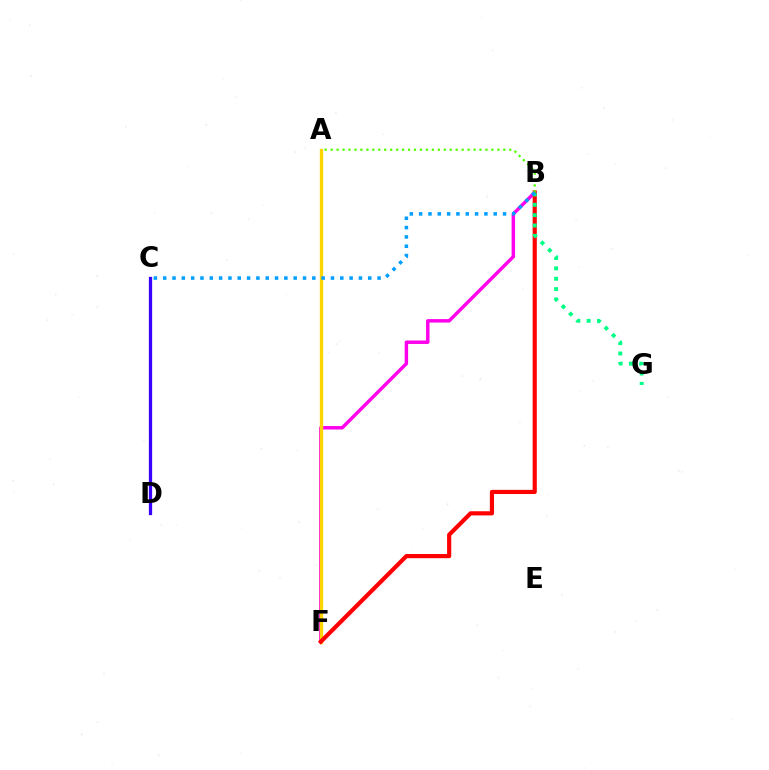{('B', 'F'): [{'color': '#ff00ed', 'line_style': 'solid', 'thickness': 2.49}, {'color': '#ff0000', 'line_style': 'solid', 'thickness': 2.99}], ('C', 'D'): [{'color': '#3700ff', 'line_style': 'solid', 'thickness': 2.34}], ('A', 'F'): [{'color': '#ffd500', 'line_style': 'solid', 'thickness': 2.4}], ('B', 'G'): [{'color': '#00ff86', 'line_style': 'dotted', 'thickness': 2.81}], ('A', 'B'): [{'color': '#4fff00', 'line_style': 'dotted', 'thickness': 1.62}], ('B', 'C'): [{'color': '#009eff', 'line_style': 'dotted', 'thickness': 2.53}]}